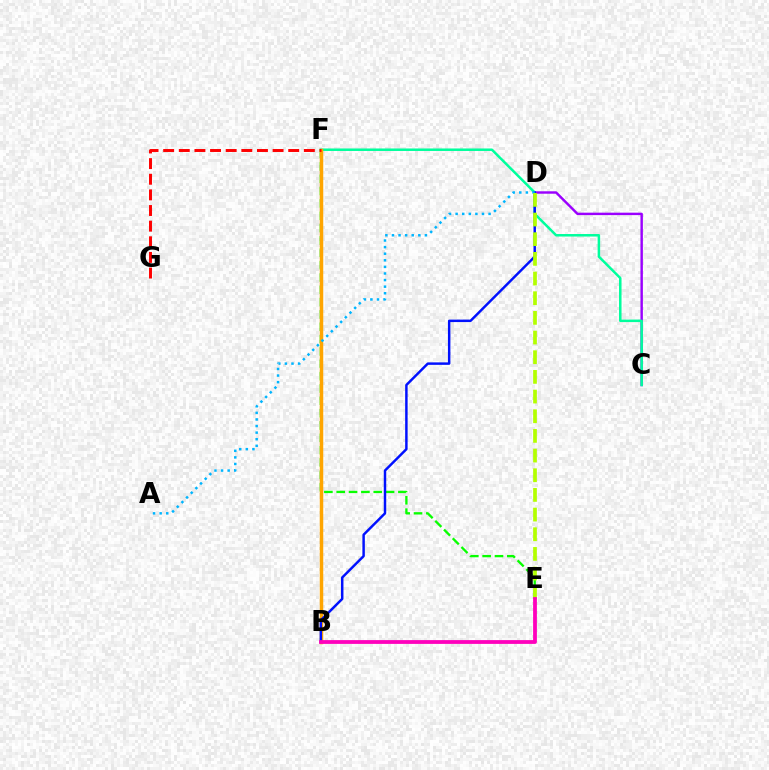{('C', 'D'): [{'color': '#9b00ff', 'line_style': 'solid', 'thickness': 1.75}], ('E', 'F'): [{'color': '#08ff00', 'line_style': 'dashed', 'thickness': 1.68}], ('C', 'F'): [{'color': '#00ff9d', 'line_style': 'solid', 'thickness': 1.81}], ('B', 'F'): [{'color': '#ffa500', 'line_style': 'solid', 'thickness': 2.5}], ('B', 'D'): [{'color': '#0010ff', 'line_style': 'solid', 'thickness': 1.77}], ('A', 'D'): [{'color': '#00b5ff', 'line_style': 'dotted', 'thickness': 1.79}], ('D', 'E'): [{'color': '#b3ff00', 'line_style': 'dashed', 'thickness': 2.67}], ('B', 'E'): [{'color': '#ff00bd', 'line_style': 'solid', 'thickness': 2.73}], ('F', 'G'): [{'color': '#ff0000', 'line_style': 'dashed', 'thickness': 2.12}]}